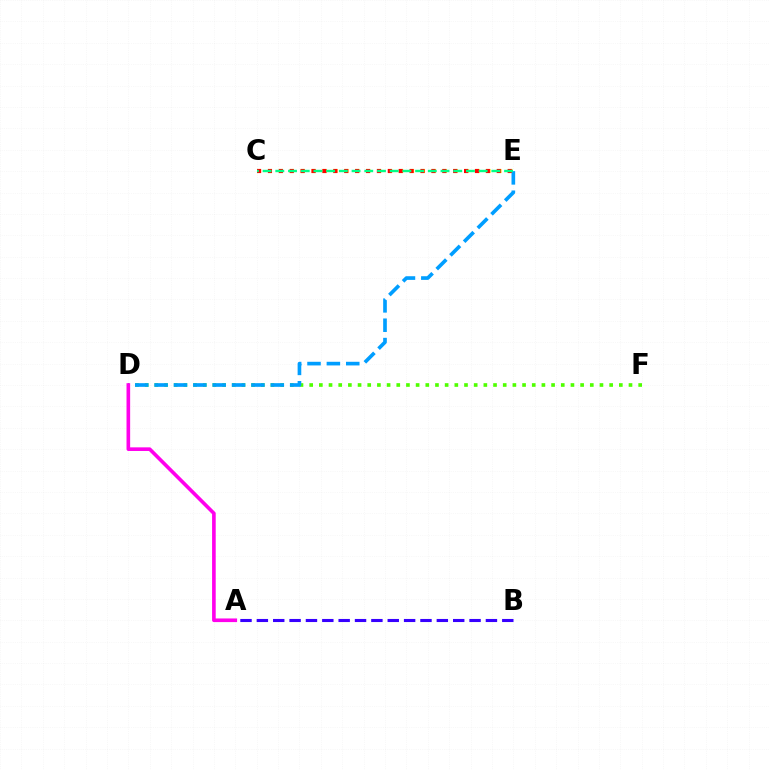{('C', 'E'): [{'color': '#ffd500', 'line_style': 'dotted', 'thickness': 2.97}, {'color': '#ff0000', 'line_style': 'dotted', 'thickness': 2.96}, {'color': '#00ff86', 'line_style': 'dashed', 'thickness': 1.73}], ('D', 'F'): [{'color': '#4fff00', 'line_style': 'dotted', 'thickness': 2.63}], ('D', 'E'): [{'color': '#009eff', 'line_style': 'dashed', 'thickness': 2.63}], ('A', 'B'): [{'color': '#3700ff', 'line_style': 'dashed', 'thickness': 2.22}], ('A', 'D'): [{'color': '#ff00ed', 'line_style': 'solid', 'thickness': 2.61}]}